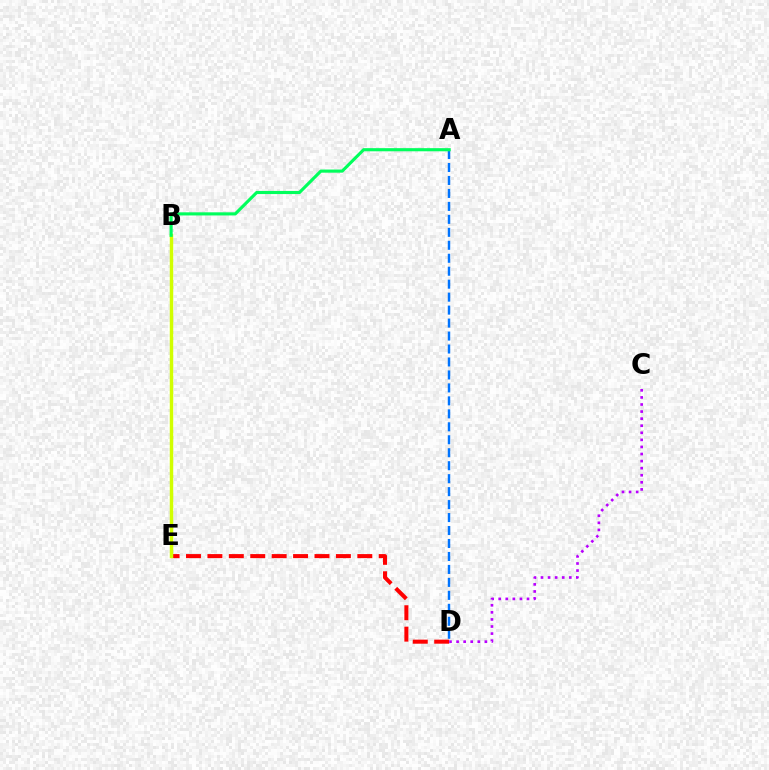{('D', 'E'): [{'color': '#ff0000', 'line_style': 'dashed', 'thickness': 2.91}], ('B', 'E'): [{'color': '#d1ff00', 'line_style': 'solid', 'thickness': 2.49}], ('A', 'D'): [{'color': '#0074ff', 'line_style': 'dashed', 'thickness': 1.76}], ('C', 'D'): [{'color': '#b900ff', 'line_style': 'dotted', 'thickness': 1.92}], ('A', 'B'): [{'color': '#00ff5c', 'line_style': 'solid', 'thickness': 2.25}]}